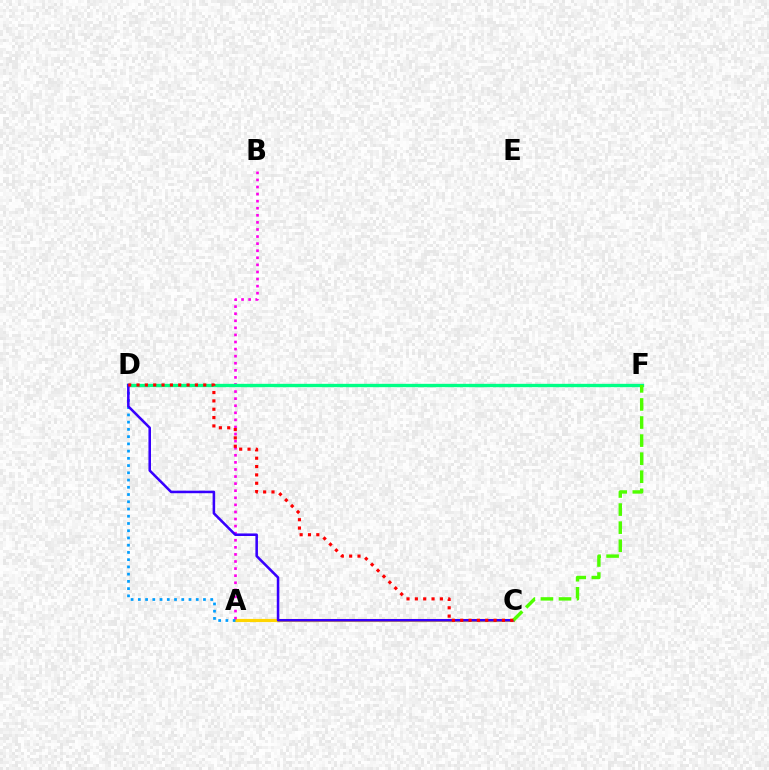{('A', 'C'): [{'color': '#ffd500', 'line_style': 'solid', 'thickness': 2.29}], ('A', 'B'): [{'color': '#ff00ed', 'line_style': 'dotted', 'thickness': 1.92}], ('D', 'F'): [{'color': '#00ff86', 'line_style': 'solid', 'thickness': 2.41}], ('A', 'D'): [{'color': '#009eff', 'line_style': 'dotted', 'thickness': 1.97}], ('C', 'D'): [{'color': '#3700ff', 'line_style': 'solid', 'thickness': 1.84}, {'color': '#ff0000', 'line_style': 'dotted', 'thickness': 2.27}], ('C', 'F'): [{'color': '#4fff00', 'line_style': 'dashed', 'thickness': 2.46}]}